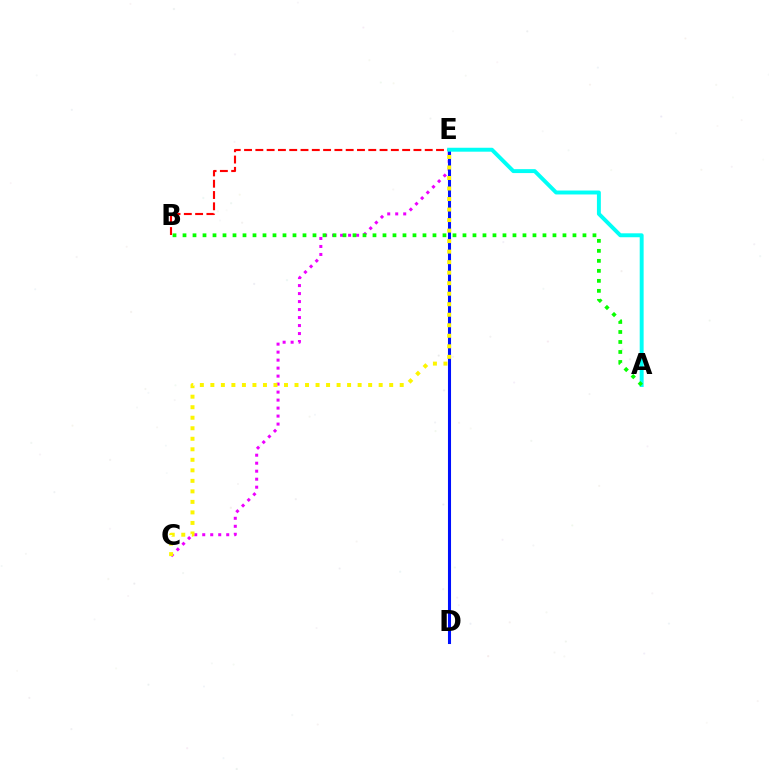{('C', 'E'): [{'color': '#ee00ff', 'line_style': 'dotted', 'thickness': 2.17}, {'color': '#fcf500', 'line_style': 'dotted', 'thickness': 2.86}], ('D', 'E'): [{'color': '#0010ff', 'line_style': 'solid', 'thickness': 2.21}], ('B', 'E'): [{'color': '#ff0000', 'line_style': 'dashed', 'thickness': 1.53}], ('A', 'E'): [{'color': '#00fff6', 'line_style': 'solid', 'thickness': 2.83}], ('A', 'B'): [{'color': '#08ff00', 'line_style': 'dotted', 'thickness': 2.72}]}